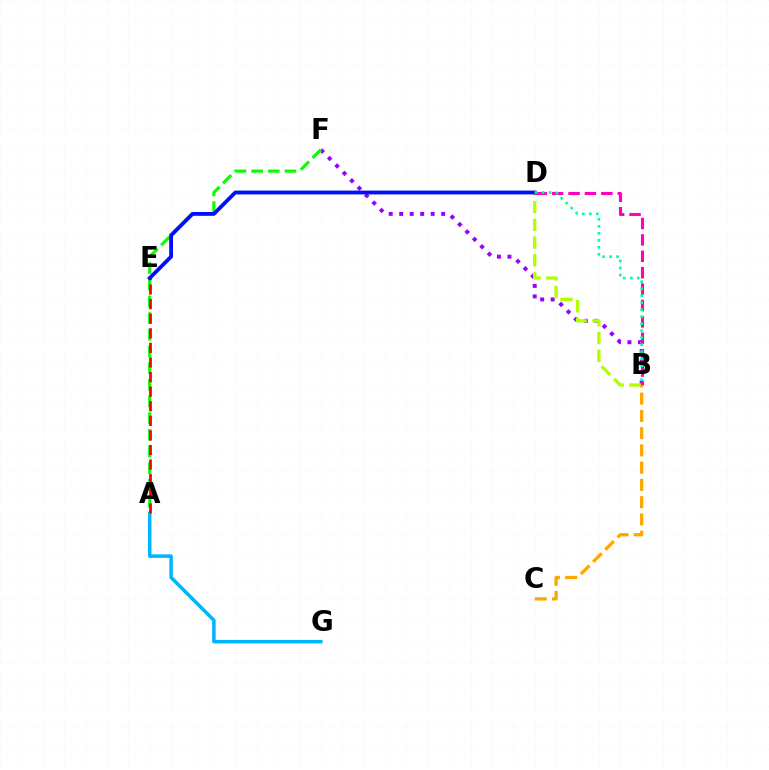{('A', 'G'): [{'color': '#00b5ff', 'line_style': 'solid', 'thickness': 2.54}], ('B', 'F'): [{'color': '#9b00ff', 'line_style': 'dotted', 'thickness': 2.85}], ('B', 'D'): [{'color': '#b3ff00', 'line_style': 'dashed', 'thickness': 2.41}, {'color': '#ff00bd', 'line_style': 'dashed', 'thickness': 2.23}, {'color': '#00ff9d', 'line_style': 'dotted', 'thickness': 1.9}], ('A', 'F'): [{'color': '#08ff00', 'line_style': 'dashed', 'thickness': 2.27}], ('A', 'E'): [{'color': '#ff0000', 'line_style': 'dashed', 'thickness': 1.98}], ('D', 'E'): [{'color': '#0010ff', 'line_style': 'solid', 'thickness': 2.76}], ('B', 'C'): [{'color': '#ffa500', 'line_style': 'dashed', 'thickness': 2.34}]}